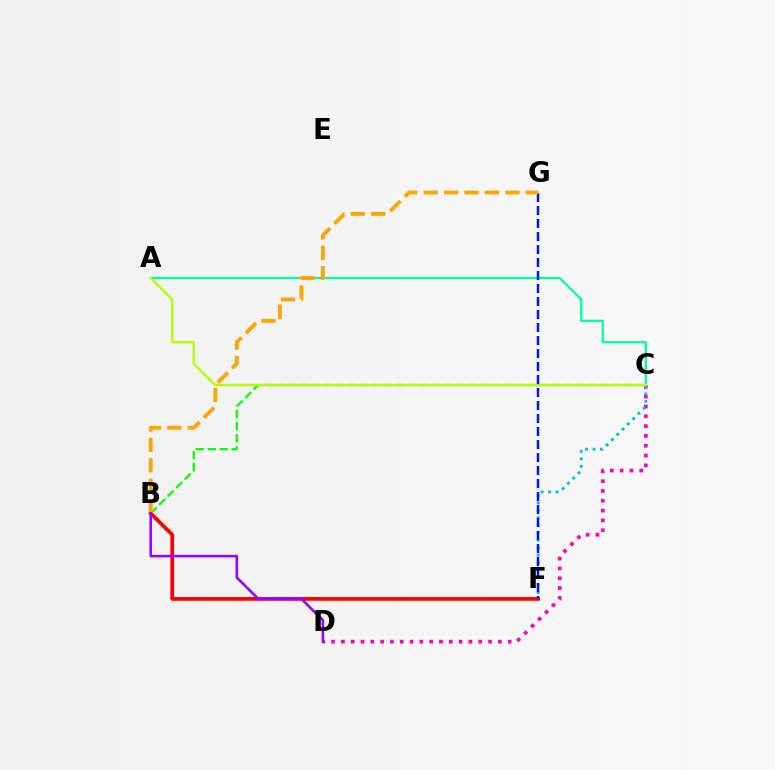{('B', 'C'): [{'color': '#08ff00', 'line_style': 'dashed', 'thickness': 1.63}], ('C', 'D'): [{'color': '#ff00bd', 'line_style': 'dotted', 'thickness': 2.67}], ('B', 'F'): [{'color': '#ff0000', 'line_style': 'solid', 'thickness': 2.69}], ('A', 'C'): [{'color': '#00ff9d', 'line_style': 'solid', 'thickness': 1.61}, {'color': '#b3ff00', 'line_style': 'solid', 'thickness': 1.71}], ('C', 'F'): [{'color': '#00b5ff', 'line_style': 'dotted', 'thickness': 2.03}], ('F', 'G'): [{'color': '#0010ff', 'line_style': 'dashed', 'thickness': 1.77}], ('B', 'G'): [{'color': '#ffa500', 'line_style': 'dashed', 'thickness': 2.77}], ('B', 'D'): [{'color': '#9b00ff', 'line_style': 'solid', 'thickness': 1.86}]}